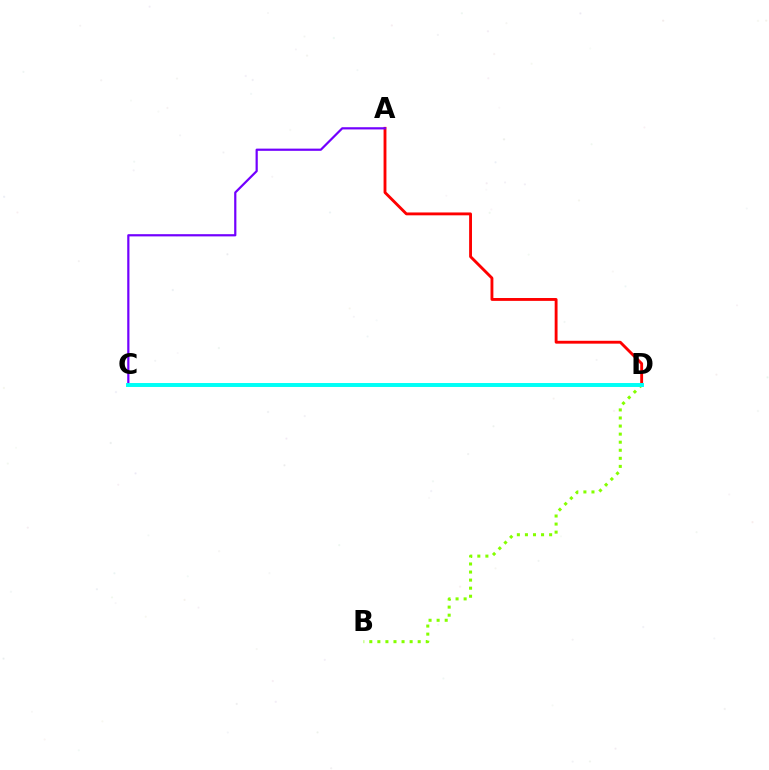{('A', 'D'): [{'color': '#ff0000', 'line_style': 'solid', 'thickness': 2.06}], ('A', 'C'): [{'color': '#7200ff', 'line_style': 'solid', 'thickness': 1.59}], ('B', 'D'): [{'color': '#84ff00', 'line_style': 'dotted', 'thickness': 2.19}], ('C', 'D'): [{'color': '#00fff6', 'line_style': 'solid', 'thickness': 2.84}]}